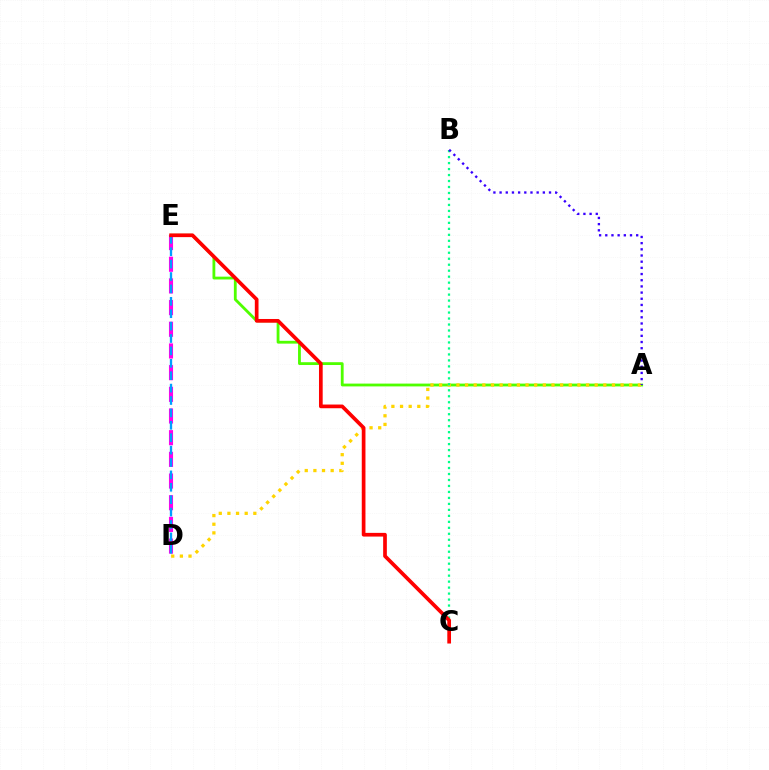{('A', 'E'): [{'color': '#4fff00', 'line_style': 'solid', 'thickness': 2.02}], ('A', 'D'): [{'color': '#ffd500', 'line_style': 'dotted', 'thickness': 2.35}], ('D', 'E'): [{'color': '#ff00ed', 'line_style': 'dashed', 'thickness': 2.95}, {'color': '#009eff', 'line_style': 'dashed', 'thickness': 1.68}], ('B', 'C'): [{'color': '#00ff86', 'line_style': 'dotted', 'thickness': 1.62}], ('A', 'B'): [{'color': '#3700ff', 'line_style': 'dotted', 'thickness': 1.68}], ('C', 'E'): [{'color': '#ff0000', 'line_style': 'solid', 'thickness': 2.66}]}